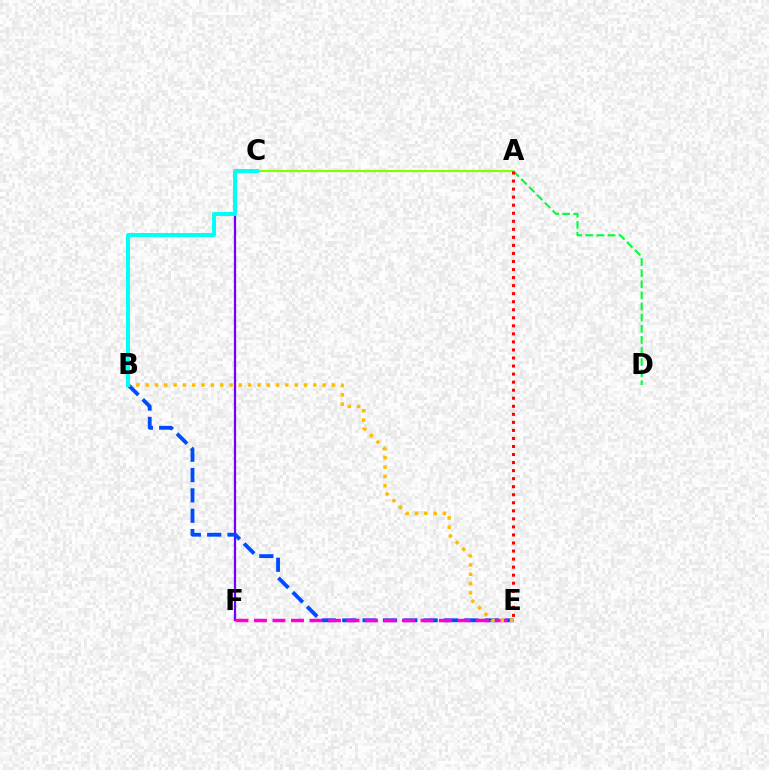{('C', 'F'): [{'color': '#7200ff', 'line_style': 'solid', 'thickness': 1.62}], ('A', 'D'): [{'color': '#00ff39', 'line_style': 'dashed', 'thickness': 1.51}], ('A', 'C'): [{'color': '#84ff00', 'line_style': 'solid', 'thickness': 1.59}], ('B', 'E'): [{'color': '#004bff', 'line_style': 'dashed', 'thickness': 2.76}, {'color': '#ffbd00', 'line_style': 'dotted', 'thickness': 2.53}], ('E', 'F'): [{'color': '#ff00cf', 'line_style': 'dashed', 'thickness': 2.51}], ('A', 'E'): [{'color': '#ff0000', 'line_style': 'dotted', 'thickness': 2.19}], ('B', 'C'): [{'color': '#00fff6', 'line_style': 'solid', 'thickness': 2.86}]}